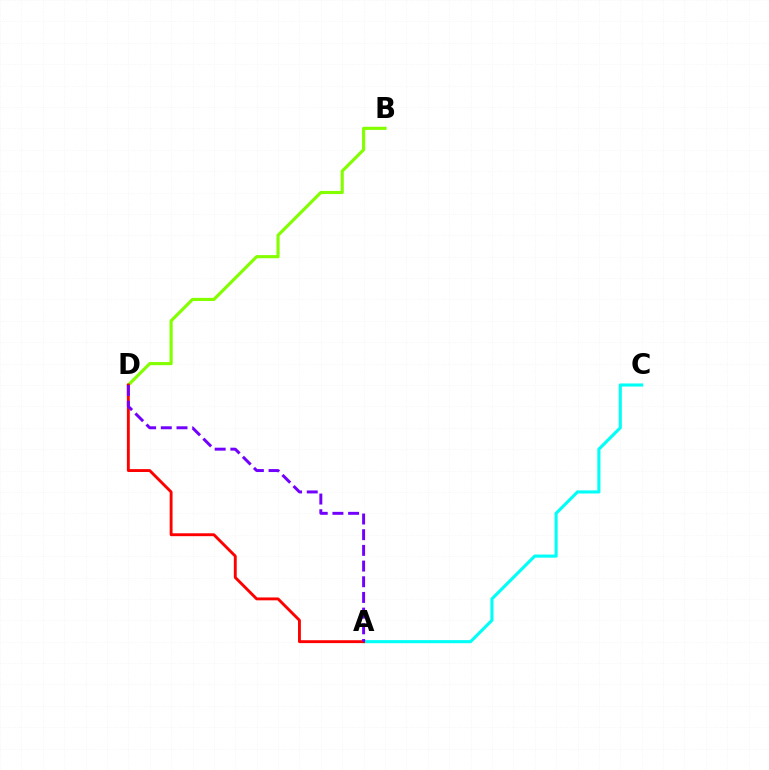{('B', 'D'): [{'color': '#84ff00', 'line_style': 'solid', 'thickness': 2.26}], ('A', 'C'): [{'color': '#00fff6', 'line_style': 'solid', 'thickness': 2.23}], ('A', 'D'): [{'color': '#ff0000', 'line_style': 'solid', 'thickness': 2.07}, {'color': '#7200ff', 'line_style': 'dashed', 'thickness': 2.13}]}